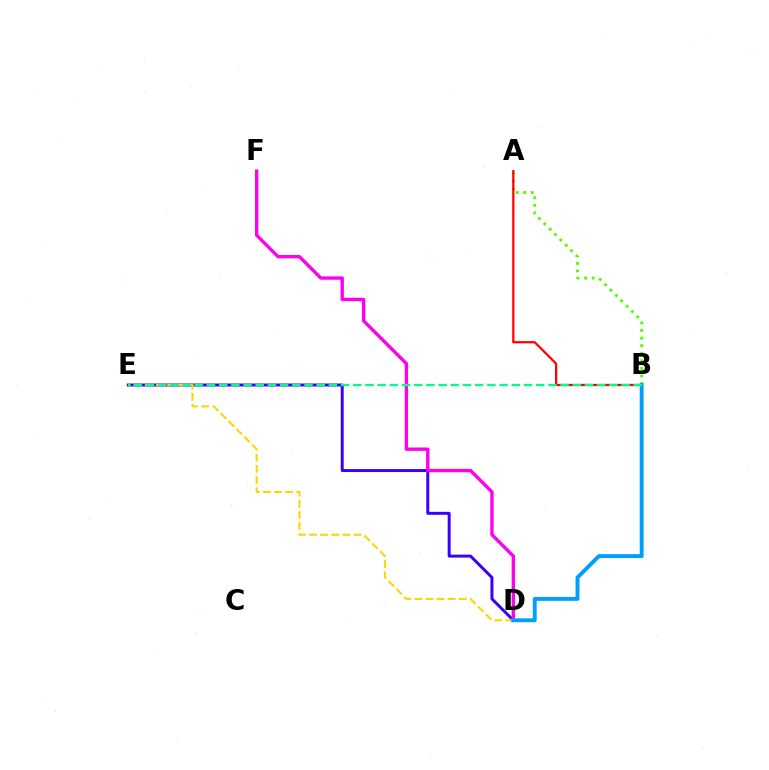{('D', 'E'): [{'color': '#3700ff', 'line_style': 'solid', 'thickness': 2.13}, {'color': '#ffd500', 'line_style': 'dashed', 'thickness': 1.51}], ('A', 'B'): [{'color': '#4fff00', 'line_style': 'dotted', 'thickness': 2.06}, {'color': '#ff0000', 'line_style': 'solid', 'thickness': 1.61}], ('D', 'F'): [{'color': '#ff00ed', 'line_style': 'solid', 'thickness': 2.42}], ('B', 'D'): [{'color': '#009eff', 'line_style': 'solid', 'thickness': 2.81}], ('B', 'E'): [{'color': '#00ff86', 'line_style': 'dashed', 'thickness': 1.66}]}